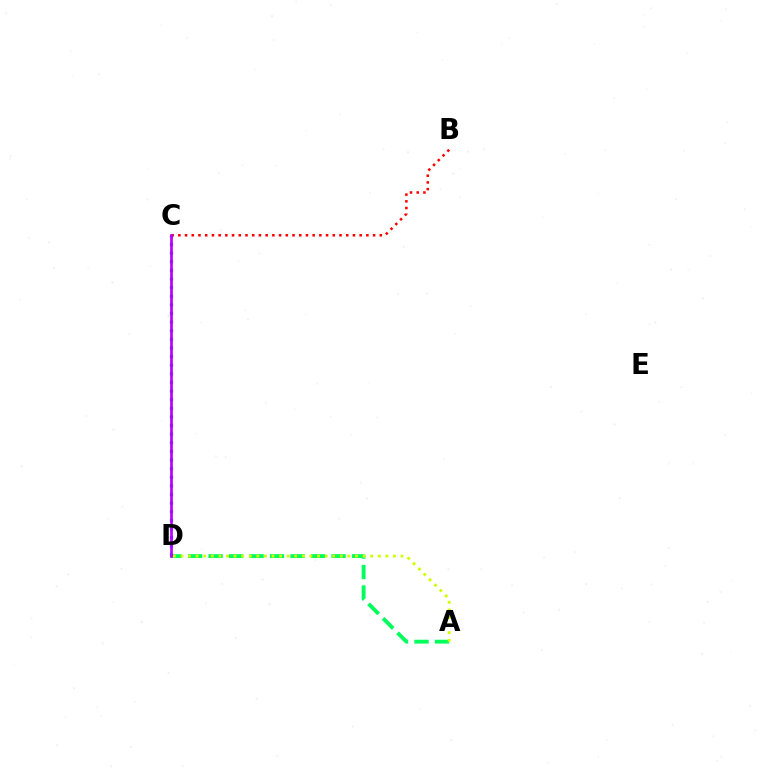{('A', 'D'): [{'color': '#00ff5c', 'line_style': 'dashed', 'thickness': 2.78}, {'color': '#d1ff00', 'line_style': 'dotted', 'thickness': 2.06}], ('C', 'D'): [{'color': '#0074ff', 'line_style': 'dotted', 'thickness': 2.34}, {'color': '#b900ff', 'line_style': 'solid', 'thickness': 1.94}], ('B', 'C'): [{'color': '#ff0000', 'line_style': 'dotted', 'thickness': 1.82}]}